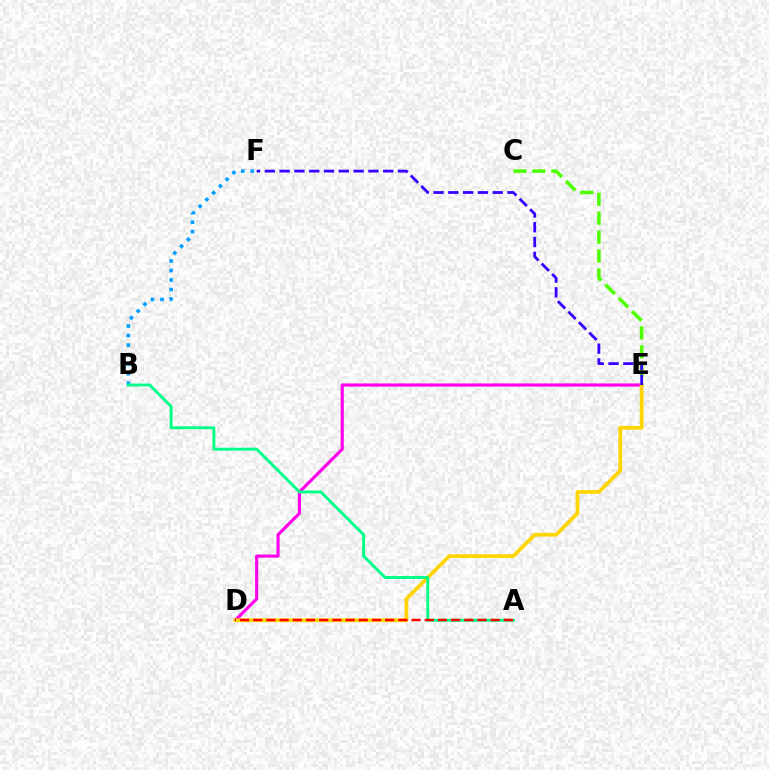{('D', 'E'): [{'color': '#ff00ed', 'line_style': 'solid', 'thickness': 2.27}, {'color': '#ffd500', 'line_style': 'solid', 'thickness': 2.68}], ('B', 'F'): [{'color': '#009eff', 'line_style': 'dotted', 'thickness': 2.59}], ('C', 'E'): [{'color': '#4fff00', 'line_style': 'dashed', 'thickness': 2.57}], ('E', 'F'): [{'color': '#3700ff', 'line_style': 'dashed', 'thickness': 2.01}], ('A', 'B'): [{'color': '#00ff86', 'line_style': 'solid', 'thickness': 2.09}], ('A', 'D'): [{'color': '#ff0000', 'line_style': 'dashed', 'thickness': 1.79}]}